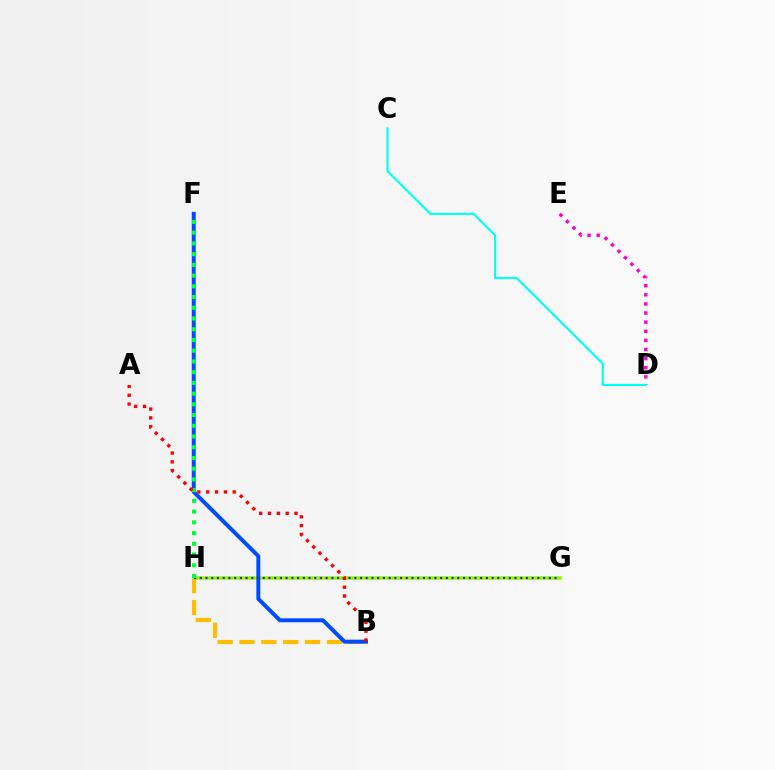{('B', 'H'): [{'color': '#ffbd00', 'line_style': 'dashed', 'thickness': 2.97}], ('G', 'H'): [{'color': '#84ff00', 'line_style': 'solid', 'thickness': 2.56}, {'color': '#7200ff', 'line_style': 'dotted', 'thickness': 1.55}], ('B', 'F'): [{'color': '#004bff', 'line_style': 'solid', 'thickness': 2.85}], ('D', 'E'): [{'color': '#ff00cf', 'line_style': 'dotted', 'thickness': 2.48}], ('F', 'H'): [{'color': '#00ff39', 'line_style': 'dotted', 'thickness': 2.91}], ('A', 'B'): [{'color': '#ff0000', 'line_style': 'dotted', 'thickness': 2.4}], ('C', 'D'): [{'color': '#00fff6', 'line_style': 'solid', 'thickness': 1.54}]}